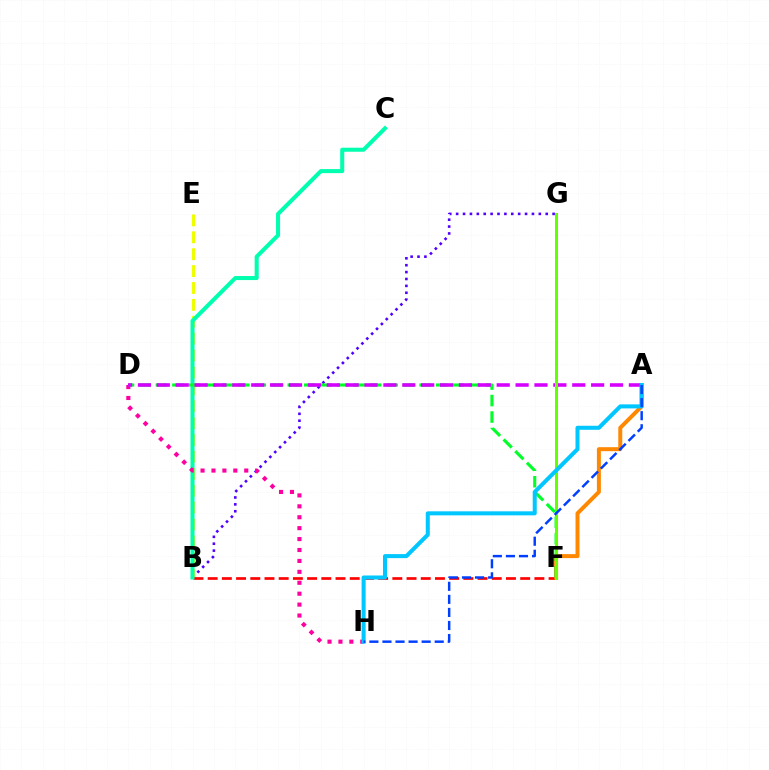{('B', 'G'): [{'color': '#4f00ff', 'line_style': 'dotted', 'thickness': 1.87}], ('B', 'E'): [{'color': '#eeff00', 'line_style': 'dashed', 'thickness': 2.3}], ('B', 'F'): [{'color': '#ff0000', 'line_style': 'dashed', 'thickness': 1.93}], ('B', 'C'): [{'color': '#00ffaf', 'line_style': 'solid', 'thickness': 2.91}], ('A', 'F'): [{'color': '#ff8800', 'line_style': 'solid', 'thickness': 2.86}], ('D', 'H'): [{'color': '#ff00a0', 'line_style': 'dotted', 'thickness': 2.97}], ('D', 'F'): [{'color': '#00ff27', 'line_style': 'dashed', 'thickness': 2.24}], ('A', 'D'): [{'color': '#d600ff', 'line_style': 'dashed', 'thickness': 2.57}], ('F', 'G'): [{'color': '#66ff00', 'line_style': 'solid', 'thickness': 2.16}], ('A', 'H'): [{'color': '#00c7ff', 'line_style': 'solid', 'thickness': 2.9}, {'color': '#003fff', 'line_style': 'dashed', 'thickness': 1.77}]}